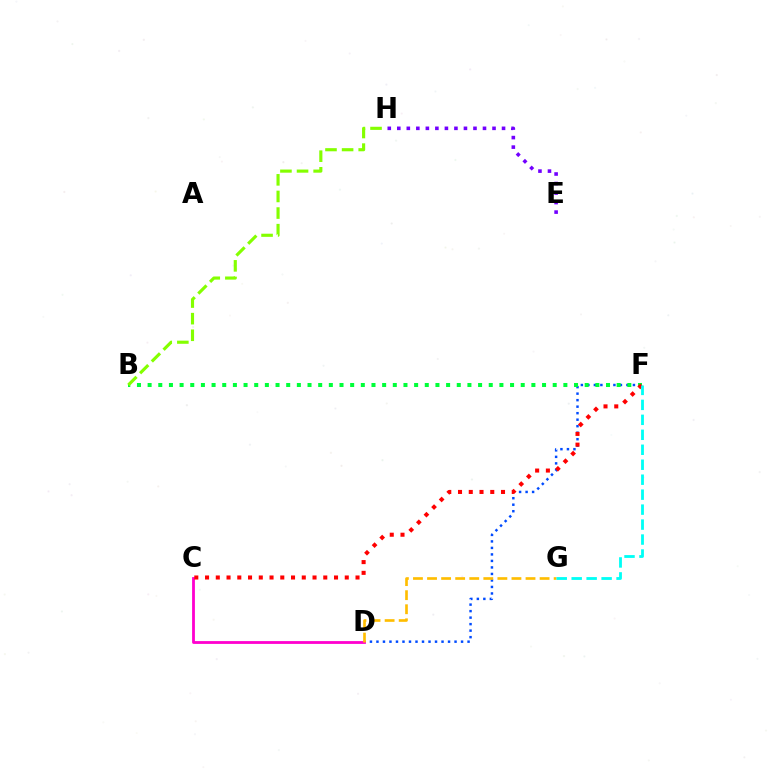{('D', 'F'): [{'color': '#004bff', 'line_style': 'dotted', 'thickness': 1.77}], ('C', 'D'): [{'color': '#ff00cf', 'line_style': 'solid', 'thickness': 2.02}], ('B', 'F'): [{'color': '#00ff39', 'line_style': 'dotted', 'thickness': 2.9}], ('D', 'G'): [{'color': '#ffbd00', 'line_style': 'dashed', 'thickness': 1.91}], ('E', 'H'): [{'color': '#7200ff', 'line_style': 'dotted', 'thickness': 2.59}], ('B', 'H'): [{'color': '#84ff00', 'line_style': 'dashed', 'thickness': 2.26}], ('C', 'F'): [{'color': '#ff0000', 'line_style': 'dotted', 'thickness': 2.92}], ('F', 'G'): [{'color': '#00fff6', 'line_style': 'dashed', 'thickness': 2.03}]}